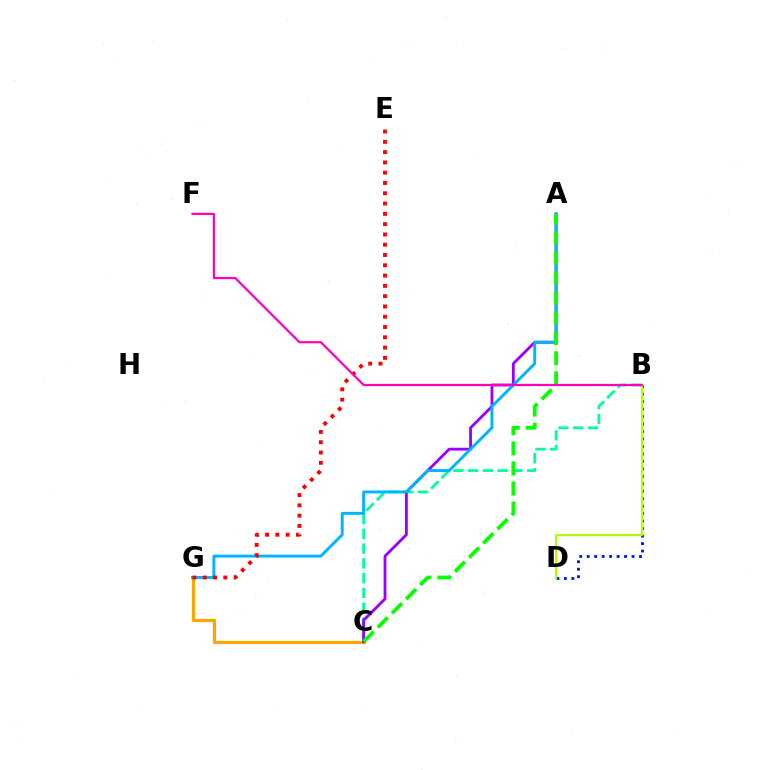{('C', 'G'): [{'color': '#ffa500', 'line_style': 'solid', 'thickness': 2.31}], ('B', 'C'): [{'color': '#00ff9d', 'line_style': 'dashed', 'thickness': 2.01}], ('B', 'D'): [{'color': '#0010ff', 'line_style': 'dotted', 'thickness': 2.03}, {'color': '#b3ff00', 'line_style': 'solid', 'thickness': 1.56}], ('A', 'C'): [{'color': '#9b00ff', 'line_style': 'solid', 'thickness': 2.03}, {'color': '#08ff00', 'line_style': 'dashed', 'thickness': 2.73}], ('A', 'G'): [{'color': '#00b5ff', 'line_style': 'solid', 'thickness': 2.1}], ('E', 'G'): [{'color': '#ff0000', 'line_style': 'dotted', 'thickness': 2.8}], ('B', 'F'): [{'color': '#ff00bd', 'line_style': 'solid', 'thickness': 1.6}]}